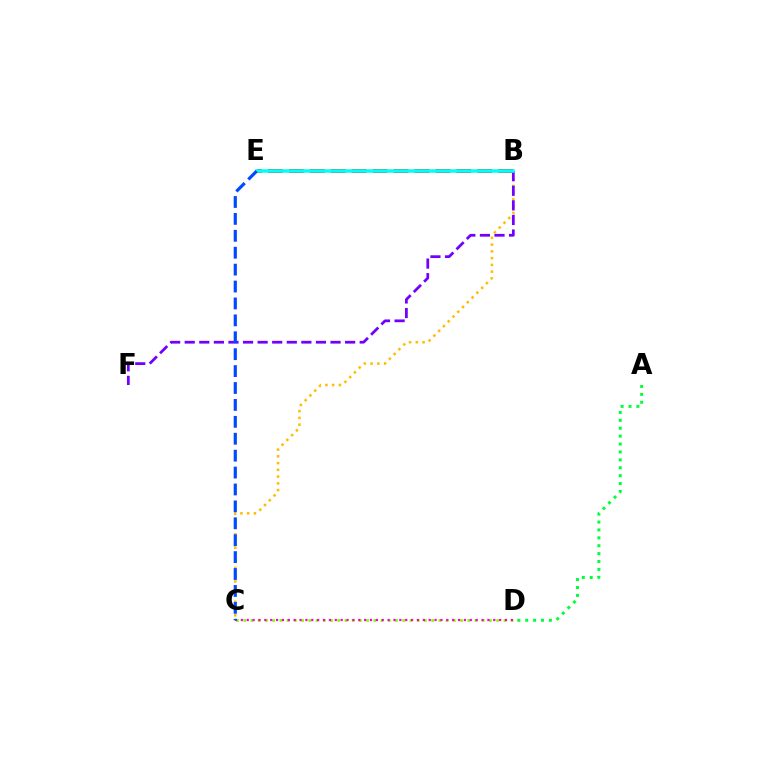{('B', 'C'): [{'color': '#ffbd00', 'line_style': 'dotted', 'thickness': 1.84}], ('C', 'D'): [{'color': '#84ff00', 'line_style': 'dotted', 'thickness': 1.96}, {'color': '#ff00cf', 'line_style': 'dotted', 'thickness': 1.59}], ('B', 'F'): [{'color': '#7200ff', 'line_style': 'dashed', 'thickness': 1.98}], ('B', 'E'): [{'color': '#ff0000', 'line_style': 'dashed', 'thickness': 2.84}, {'color': '#00fff6', 'line_style': 'solid', 'thickness': 2.54}], ('C', 'E'): [{'color': '#004bff', 'line_style': 'dashed', 'thickness': 2.3}], ('A', 'D'): [{'color': '#00ff39', 'line_style': 'dotted', 'thickness': 2.15}]}